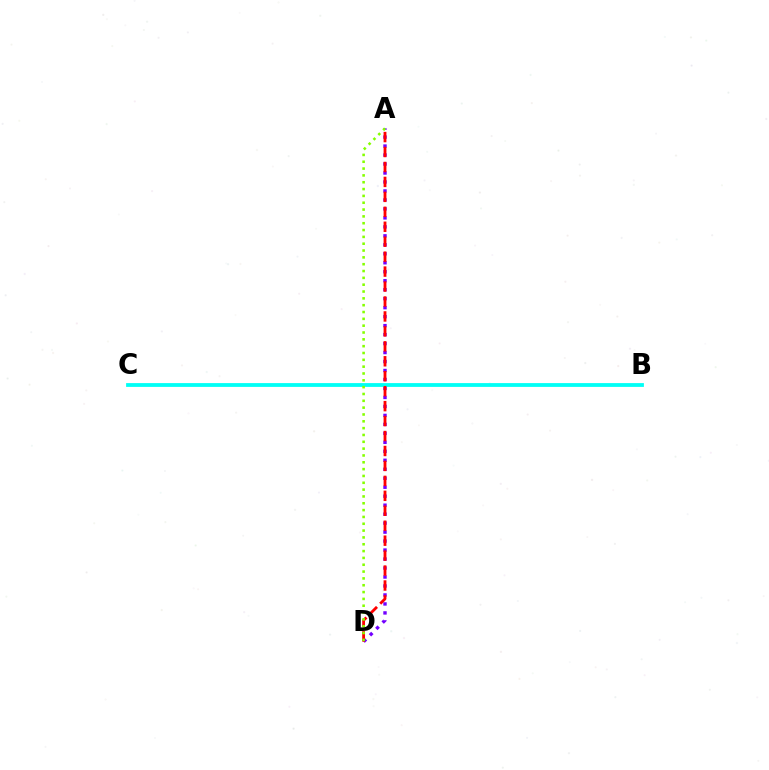{('A', 'D'): [{'color': '#7200ff', 'line_style': 'dotted', 'thickness': 2.44}, {'color': '#ff0000', 'line_style': 'dashed', 'thickness': 2.03}, {'color': '#84ff00', 'line_style': 'dotted', 'thickness': 1.86}], ('B', 'C'): [{'color': '#00fff6', 'line_style': 'solid', 'thickness': 2.73}]}